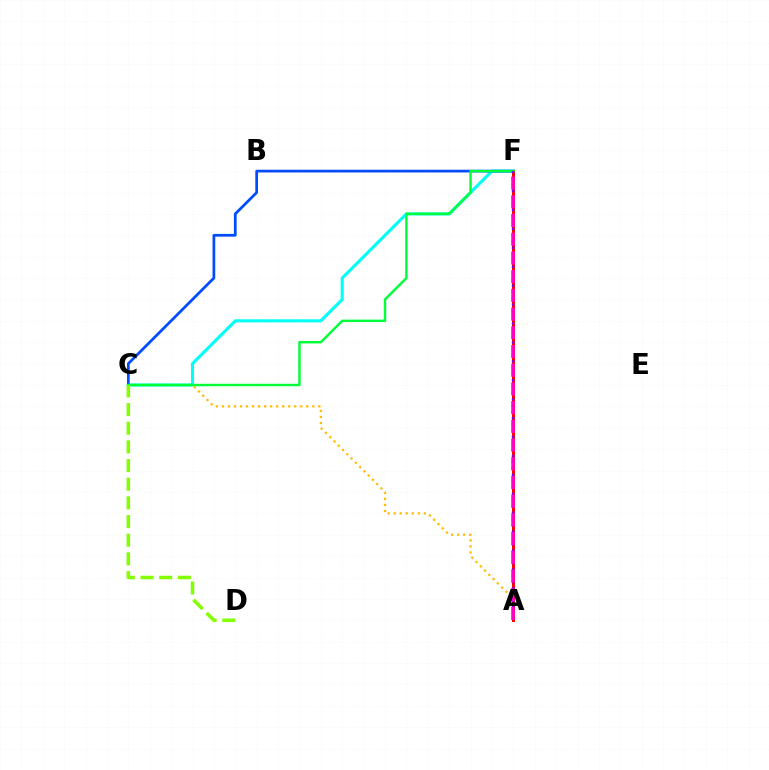{('A', 'C'): [{'color': '#ffbd00', 'line_style': 'dotted', 'thickness': 1.64}], ('C', 'F'): [{'color': '#00fff6', 'line_style': 'solid', 'thickness': 2.23}, {'color': '#004bff', 'line_style': 'solid', 'thickness': 1.96}, {'color': '#00ff39', 'line_style': 'solid', 'thickness': 1.75}], ('A', 'F'): [{'color': '#ff0000', 'line_style': 'solid', 'thickness': 2.16}, {'color': '#7200ff', 'line_style': 'dotted', 'thickness': 1.71}, {'color': '#ff00cf', 'line_style': 'dashed', 'thickness': 2.54}], ('C', 'D'): [{'color': '#84ff00', 'line_style': 'dashed', 'thickness': 2.54}]}